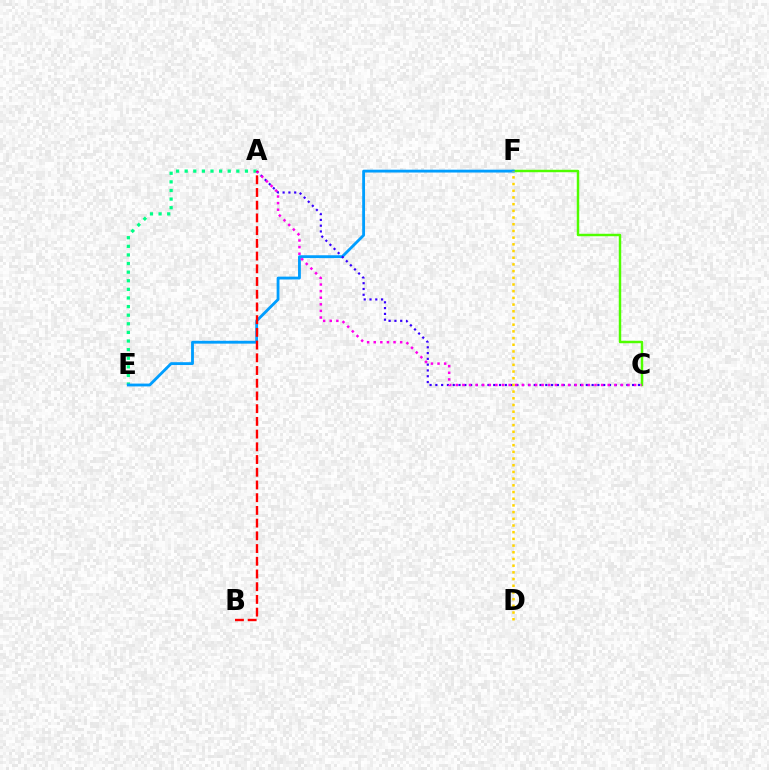{('A', 'E'): [{'color': '#00ff86', 'line_style': 'dotted', 'thickness': 2.34}], ('C', 'F'): [{'color': '#4fff00', 'line_style': 'solid', 'thickness': 1.76}], ('E', 'F'): [{'color': '#009eff', 'line_style': 'solid', 'thickness': 2.04}], ('A', 'C'): [{'color': '#3700ff', 'line_style': 'dotted', 'thickness': 1.57}, {'color': '#ff00ed', 'line_style': 'dotted', 'thickness': 1.79}], ('D', 'F'): [{'color': '#ffd500', 'line_style': 'dotted', 'thickness': 1.82}], ('A', 'B'): [{'color': '#ff0000', 'line_style': 'dashed', 'thickness': 1.73}]}